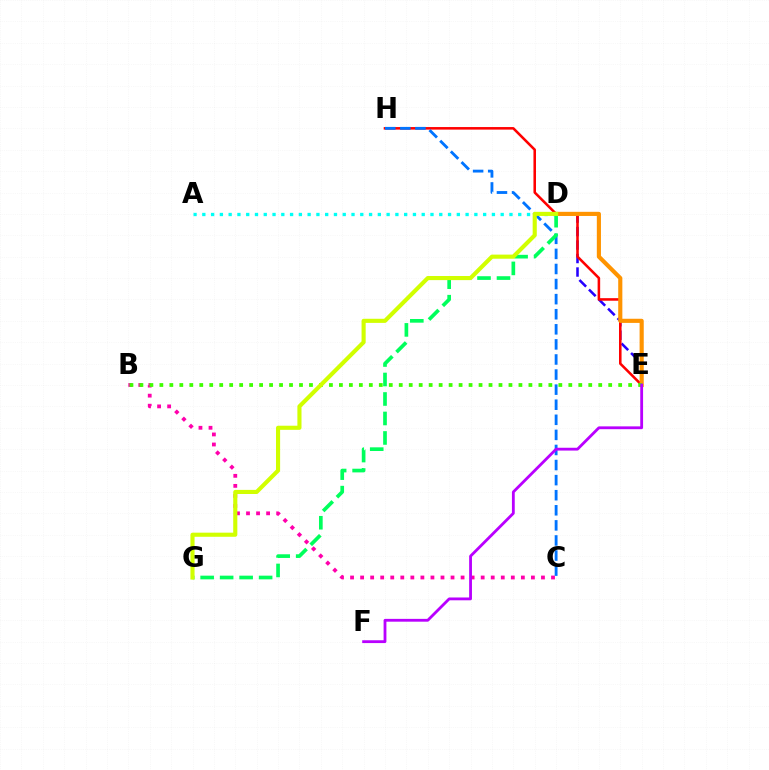{('B', 'C'): [{'color': '#ff00ac', 'line_style': 'dotted', 'thickness': 2.73}], ('D', 'E'): [{'color': '#2500ff', 'line_style': 'dashed', 'thickness': 1.83}, {'color': '#ff9400', 'line_style': 'solid', 'thickness': 2.98}], ('E', 'H'): [{'color': '#ff0000', 'line_style': 'solid', 'thickness': 1.84}], ('A', 'D'): [{'color': '#00fff6', 'line_style': 'dotted', 'thickness': 2.38}], ('C', 'H'): [{'color': '#0074ff', 'line_style': 'dashed', 'thickness': 2.05}], ('D', 'G'): [{'color': '#00ff5c', 'line_style': 'dashed', 'thickness': 2.65}, {'color': '#d1ff00', 'line_style': 'solid', 'thickness': 2.96}], ('B', 'E'): [{'color': '#3dff00', 'line_style': 'dotted', 'thickness': 2.71}], ('E', 'F'): [{'color': '#b900ff', 'line_style': 'solid', 'thickness': 2.03}]}